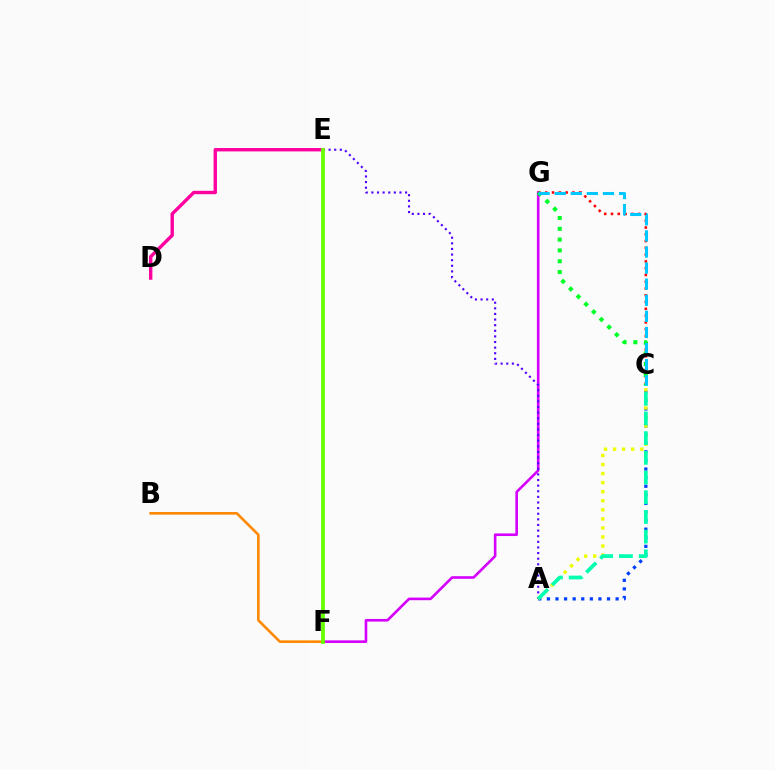{('F', 'G'): [{'color': '#d600ff', 'line_style': 'solid', 'thickness': 1.89}], ('B', 'F'): [{'color': '#ff8800', 'line_style': 'solid', 'thickness': 1.87}], ('C', 'G'): [{'color': '#ff0000', 'line_style': 'dotted', 'thickness': 1.84}, {'color': '#00ff27', 'line_style': 'dotted', 'thickness': 2.94}, {'color': '#00c7ff', 'line_style': 'dashed', 'thickness': 2.19}], ('A', 'C'): [{'color': '#003fff', 'line_style': 'dotted', 'thickness': 2.33}, {'color': '#eeff00', 'line_style': 'dotted', 'thickness': 2.46}, {'color': '#00ffaf', 'line_style': 'dashed', 'thickness': 2.68}], ('A', 'E'): [{'color': '#4f00ff', 'line_style': 'dotted', 'thickness': 1.53}], ('D', 'E'): [{'color': '#ff00a0', 'line_style': 'solid', 'thickness': 2.43}], ('E', 'F'): [{'color': '#66ff00', 'line_style': 'solid', 'thickness': 2.69}]}